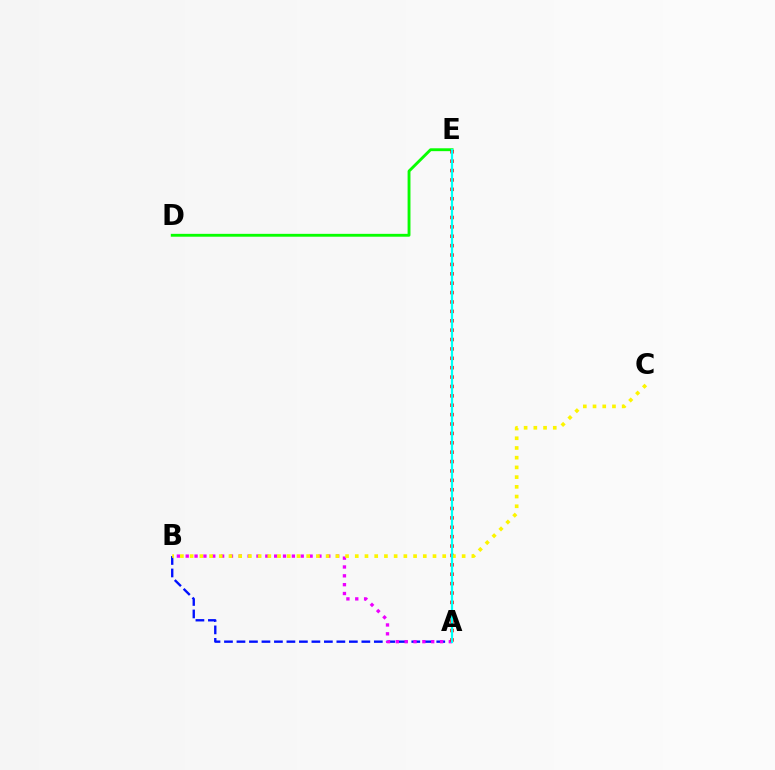{('A', 'B'): [{'color': '#0010ff', 'line_style': 'dashed', 'thickness': 1.7}, {'color': '#ee00ff', 'line_style': 'dotted', 'thickness': 2.4}], ('D', 'E'): [{'color': '#08ff00', 'line_style': 'solid', 'thickness': 2.07}], ('A', 'E'): [{'color': '#ff0000', 'line_style': 'dotted', 'thickness': 2.55}, {'color': '#00fff6', 'line_style': 'solid', 'thickness': 1.6}], ('B', 'C'): [{'color': '#fcf500', 'line_style': 'dotted', 'thickness': 2.64}]}